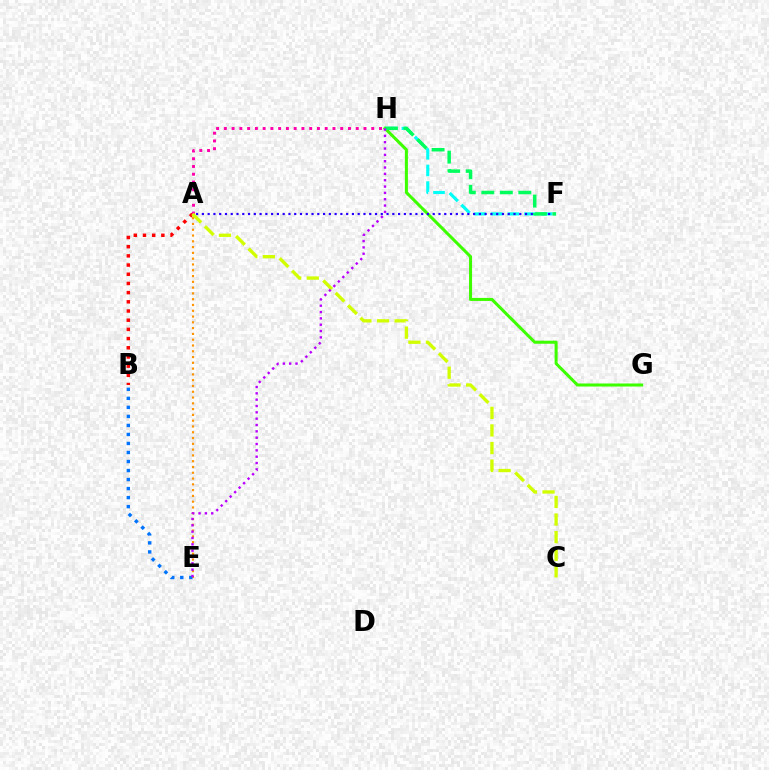{('G', 'H'): [{'color': '#3dff00', 'line_style': 'solid', 'thickness': 2.19}], ('A', 'B'): [{'color': '#ff0000', 'line_style': 'dotted', 'thickness': 2.5}], ('A', 'E'): [{'color': '#ff9400', 'line_style': 'dotted', 'thickness': 1.57}], ('A', 'H'): [{'color': '#ff00ac', 'line_style': 'dotted', 'thickness': 2.11}], ('B', 'E'): [{'color': '#0074ff', 'line_style': 'dotted', 'thickness': 2.45}], ('F', 'H'): [{'color': '#00fff6', 'line_style': 'dashed', 'thickness': 2.26}, {'color': '#00ff5c', 'line_style': 'dashed', 'thickness': 2.51}], ('A', 'F'): [{'color': '#2500ff', 'line_style': 'dotted', 'thickness': 1.57}], ('A', 'C'): [{'color': '#d1ff00', 'line_style': 'dashed', 'thickness': 2.39}], ('E', 'H'): [{'color': '#b900ff', 'line_style': 'dotted', 'thickness': 1.72}]}